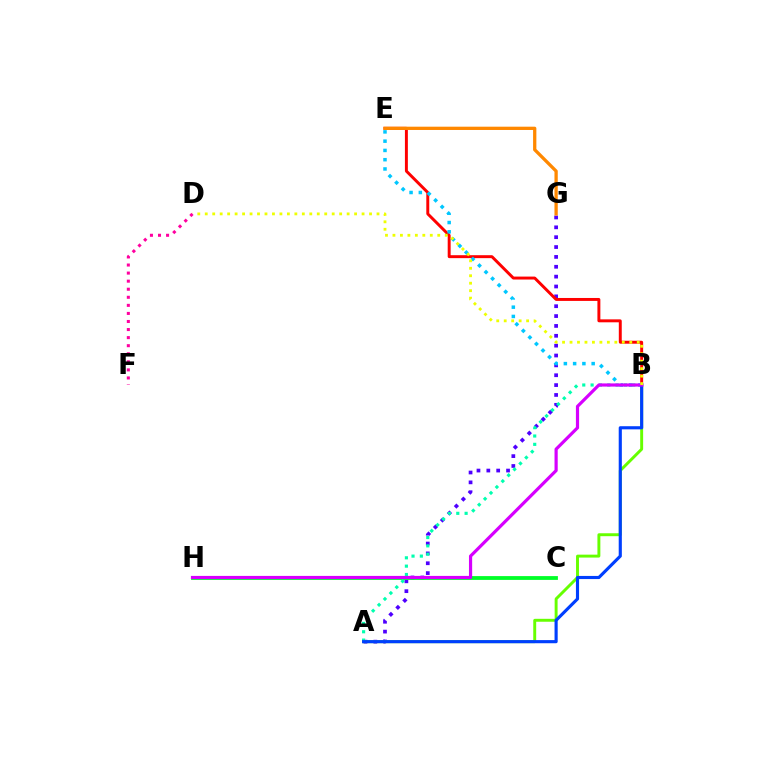{('A', 'G'): [{'color': '#4f00ff', 'line_style': 'dotted', 'thickness': 2.68}], ('B', 'E'): [{'color': '#ff0000', 'line_style': 'solid', 'thickness': 2.12}, {'color': '#00c7ff', 'line_style': 'dotted', 'thickness': 2.52}], ('A', 'B'): [{'color': '#66ff00', 'line_style': 'solid', 'thickness': 2.11}, {'color': '#00ffaf', 'line_style': 'dotted', 'thickness': 2.26}, {'color': '#003fff', 'line_style': 'solid', 'thickness': 2.26}], ('C', 'H'): [{'color': '#00ff27', 'line_style': 'solid', 'thickness': 2.74}], ('B', 'H'): [{'color': '#d600ff', 'line_style': 'solid', 'thickness': 2.29}], ('B', 'D'): [{'color': '#eeff00', 'line_style': 'dotted', 'thickness': 2.03}], ('D', 'F'): [{'color': '#ff00a0', 'line_style': 'dotted', 'thickness': 2.19}], ('E', 'G'): [{'color': '#ff8800', 'line_style': 'solid', 'thickness': 2.37}]}